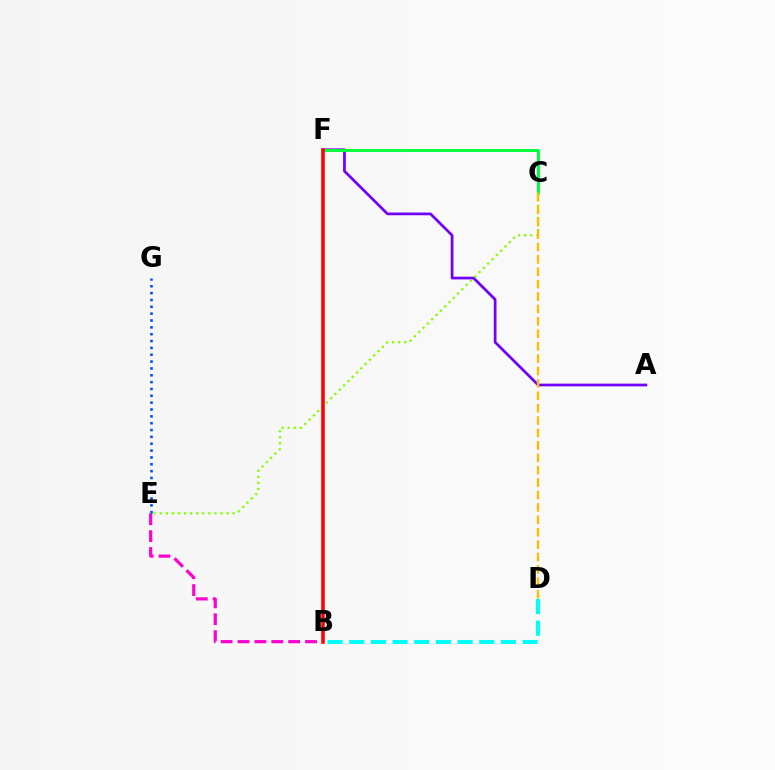{('A', 'F'): [{'color': '#7200ff', 'line_style': 'solid', 'thickness': 1.97}], ('C', 'F'): [{'color': '#00ff39', 'line_style': 'solid', 'thickness': 2.1}], ('B', 'E'): [{'color': '#ff00cf', 'line_style': 'dashed', 'thickness': 2.29}], ('B', 'D'): [{'color': '#00fff6', 'line_style': 'dashed', 'thickness': 2.94}], ('C', 'E'): [{'color': '#84ff00', 'line_style': 'dotted', 'thickness': 1.65}], ('E', 'G'): [{'color': '#004bff', 'line_style': 'dotted', 'thickness': 1.86}], ('C', 'D'): [{'color': '#ffbd00', 'line_style': 'dashed', 'thickness': 1.69}], ('B', 'F'): [{'color': '#ff0000', 'line_style': 'solid', 'thickness': 2.54}]}